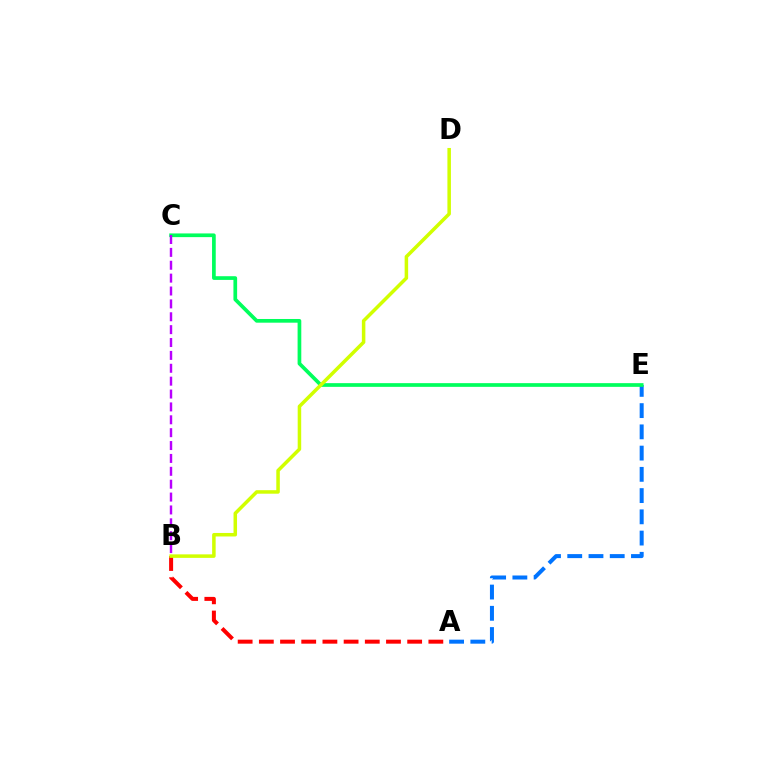{('A', 'B'): [{'color': '#ff0000', 'line_style': 'dashed', 'thickness': 2.88}], ('A', 'E'): [{'color': '#0074ff', 'line_style': 'dashed', 'thickness': 2.89}], ('C', 'E'): [{'color': '#00ff5c', 'line_style': 'solid', 'thickness': 2.66}], ('B', 'D'): [{'color': '#d1ff00', 'line_style': 'solid', 'thickness': 2.53}], ('B', 'C'): [{'color': '#b900ff', 'line_style': 'dashed', 'thickness': 1.75}]}